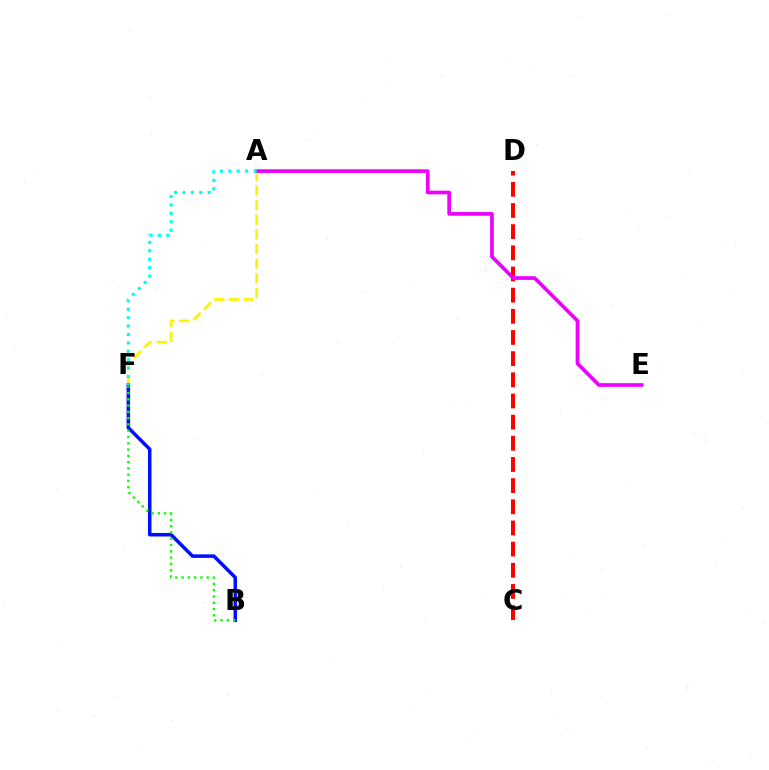{('A', 'F'): [{'color': '#fcf500', 'line_style': 'dashed', 'thickness': 1.99}, {'color': '#00fff6', 'line_style': 'dotted', 'thickness': 2.29}], ('B', 'F'): [{'color': '#0010ff', 'line_style': 'solid', 'thickness': 2.53}, {'color': '#08ff00', 'line_style': 'dotted', 'thickness': 1.71}], ('C', 'D'): [{'color': '#ff0000', 'line_style': 'dashed', 'thickness': 2.88}], ('A', 'E'): [{'color': '#ee00ff', 'line_style': 'solid', 'thickness': 2.66}]}